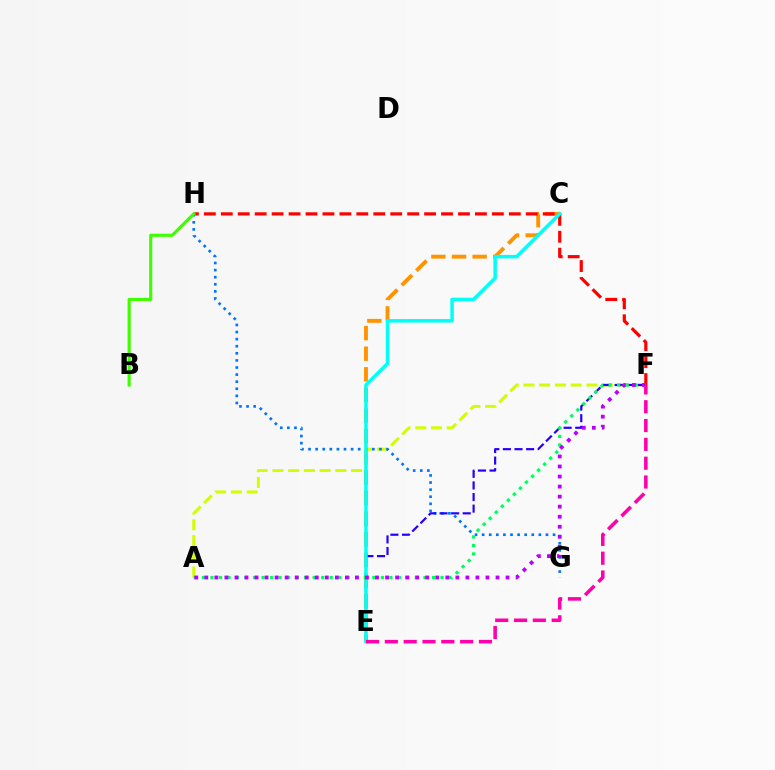{('C', 'E'): [{'color': '#ff9400', 'line_style': 'dashed', 'thickness': 2.8}, {'color': '#00fff6', 'line_style': 'solid', 'thickness': 2.52}], ('A', 'F'): [{'color': '#d1ff00', 'line_style': 'dashed', 'thickness': 2.14}, {'color': '#00ff5c', 'line_style': 'dotted', 'thickness': 2.32}, {'color': '#b900ff', 'line_style': 'dotted', 'thickness': 2.73}], ('F', 'H'): [{'color': '#ff0000', 'line_style': 'dashed', 'thickness': 2.3}], ('G', 'H'): [{'color': '#0074ff', 'line_style': 'dotted', 'thickness': 1.93}], ('E', 'F'): [{'color': '#2500ff', 'line_style': 'dashed', 'thickness': 1.57}, {'color': '#ff00ac', 'line_style': 'dashed', 'thickness': 2.56}], ('B', 'H'): [{'color': '#3dff00', 'line_style': 'solid', 'thickness': 2.25}]}